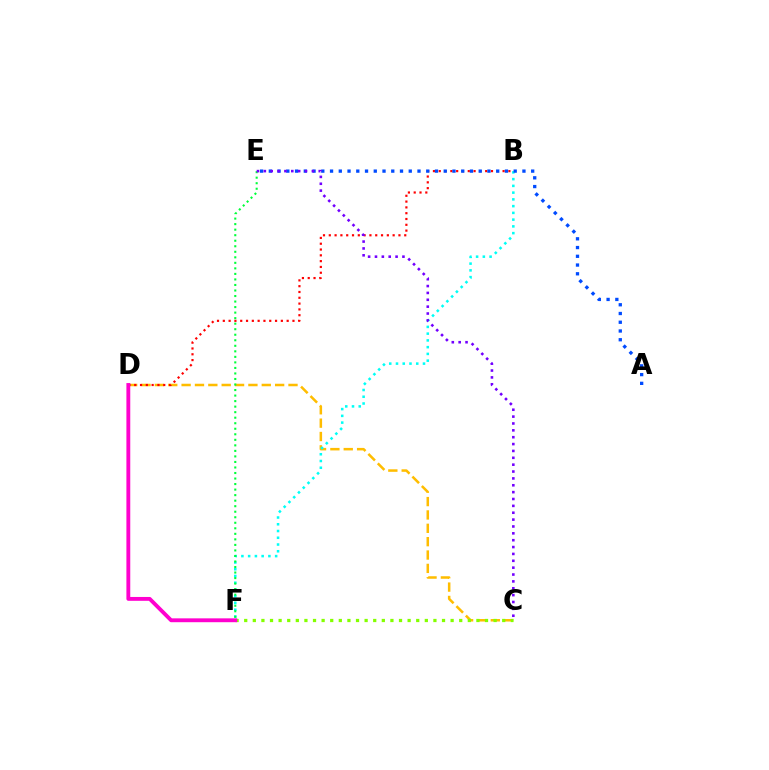{('C', 'D'): [{'color': '#ffbd00', 'line_style': 'dashed', 'thickness': 1.82}], ('B', 'F'): [{'color': '#00fff6', 'line_style': 'dotted', 'thickness': 1.83}], ('B', 'D'): [{'color': '#ff0000', 'line_style': 'dotted', 'thickness': 1.58}], ('E', 'F'): [{'color': '#00ff39', 'line_style': 'dotted', 'thickness': 1.5}], ('A', 'E'): [{'color': '#004bff', 'line_style': 'dotted', 'thickness': 2.38}], ('C', 'F'): [{'color': '#84ff00', 'line_style': 'dotted', 'thickness': 2.34}], ('D', 'F'): [{'color': '#ff00cf', 'line_style': 'solid', 'thickness': 2.78}], ('C', 'E'): [{'color': '#7200ff', 'line_style': 'dotted', 'thickness': 1.87}]}